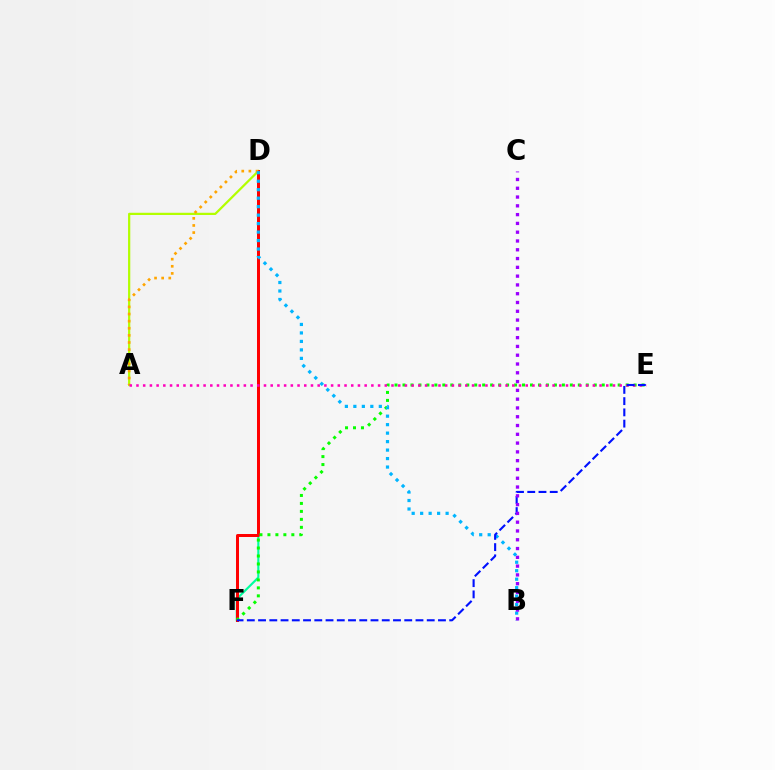{('D', 'F'): [{'color': '#00ff9d', 'line_style': 'solid', 'thickness': 1.54}, {'color': '#ff0000', 'line_style': 'solid', 'thickness': 2.16}], ('A', 'D'): [{'color': '#b3ff00', 'line_style': 'solid', 'thickness': 1.6}, {'color': '#ffa500', 'line_style': 'dotted', 'thickness': 1.93}], ('E', 'F'): [{'color': '#08ff00', 'line_style': 'dotted', 'thickness': 2.17}, {'color': '#0010ff', 'line_style': 'dashed', 'thickness': 1.53}], ('A', 'E'): [{'color': '#ff00bd', 'line_style': 'dotted', 'thickness': 1.82}], ('B', 'D'): [{'color': '#00b5ff', 'line_style': 'dotted', 'thickness': 2.3}], ('B', 'C'): [{'color': '#9b00ff', 'line_style': 'dotted', 'thickness': 2.39}]}